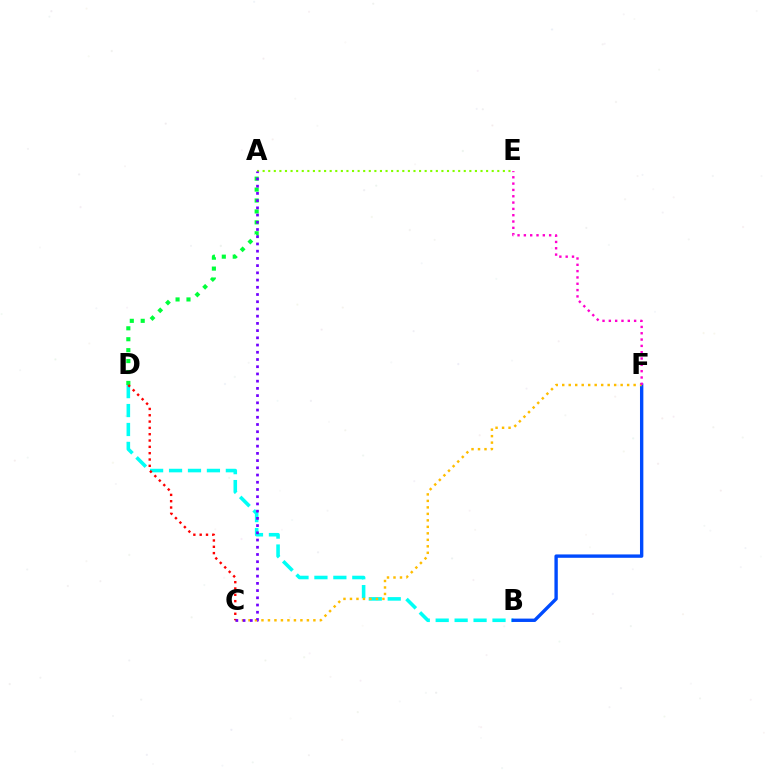{('B', 'D'): [{'color': '#00fff6', 'line_style': 'dashed', 'thickness': 2.57}], ('B', 'F'): [{'color': '#004bff', 'line_style': 'solid', 'thickness': 2.43}], ('C', 'F'): [{'color': '#ffbd00', 'line_style': 'dotted', 'thickness': 1.76}], ('A', 'D'): [{'color': '#00ff39', 'line_style': 'dotted', 'thickness': 2.97}], ('A', 'E'): [{'color': '#84ff00', 'line_style': 'dotted', 'thickness': 1.52}], ('E', 'F'): [{'color': '#ff00cf', 'line_style': 'dotted', 'thickness': 1.72}], ('C', 'D'): [{'color': '#ff0000', 'line_style': 'dotted', 'thickness': 1.72}], ('A', 'C'): [{'color': '#7200ff', 'line_style': 'dotted', 'thickness': 1.96}]}